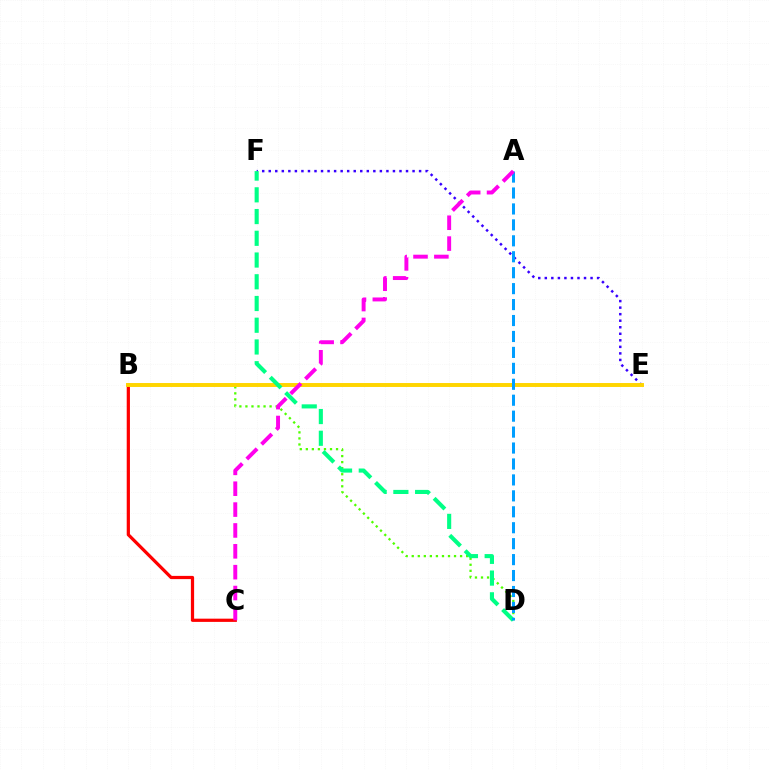{('B', 'C'): [{'color': '#ff0000', 'line_style': 'solid', 'thickness': 2.32}], ('B', 'D'): [{'color': '#4fff00', 'line_style': 'dotted', 'thickness': 1.64}], ('E', 'F'): [{'color': '#3700ff', 'line_style': 'dotted', 'thickness': 1.78}], ('B', 'E'): [{'color': '#ffd500', 'line_style': 'solid', 'thickness': 2.84}], ('D', 'F'): [{'color': '#00ff86', 'line_style': 'dashed', 'thickness': 2.95}], ('A', 'D'): [{'color': '#009eff', 'line_style': 'dashed', 'thickness': 2.17}], ('A', 'C'): [{'color': '#ff00ed', 'line_style': 'dashed', 'thickness': 2.83}]}